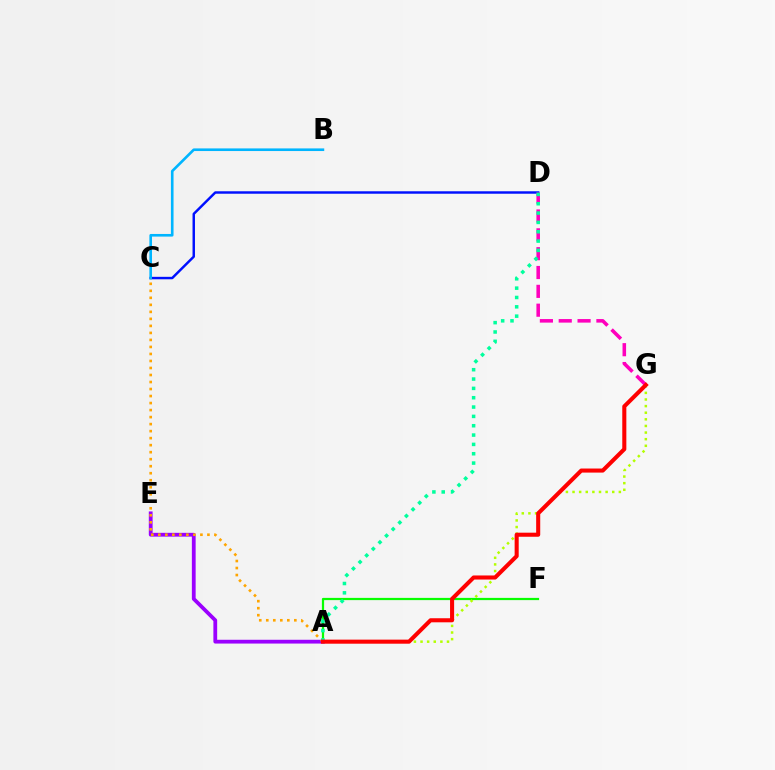{('A', 'F'): [{'color': '#08ff00', 'line_style': 'solid', 'thickness': 1.61}], ('C', 'D'): [{'color': '#0010ff', 'line_style': 'solid', 'thickness': 1.77}], ('B', 'C'): [{'color': '#00b5ff', 'line_style': 'solid', 'thickness': 1.89}], ('A', 'E'): [{'color': '#9b00ff', 'line_style': 'solid', 'thickness': 2.72}], ('A', 'G'): [{'color': '#b3ff00', 'line_style': 'dotted', 'thickness': 1.8}, {'color': '#ff0000', 'line_style': 'solid', 'thickness': 2.93}], ('D', 'G'): [{'color': '#ff00bd', 'line_style': 'dashed', 'thickness': 2.56}], ('A', 'C'): [{'color': '#ffa500', 'line_style': 'dotted', 'thickness': 1.91}], ('A', 'D'): [{'color': '#00ff9d', 'line_style': 'dotted', 'thickness': 2.54}]}